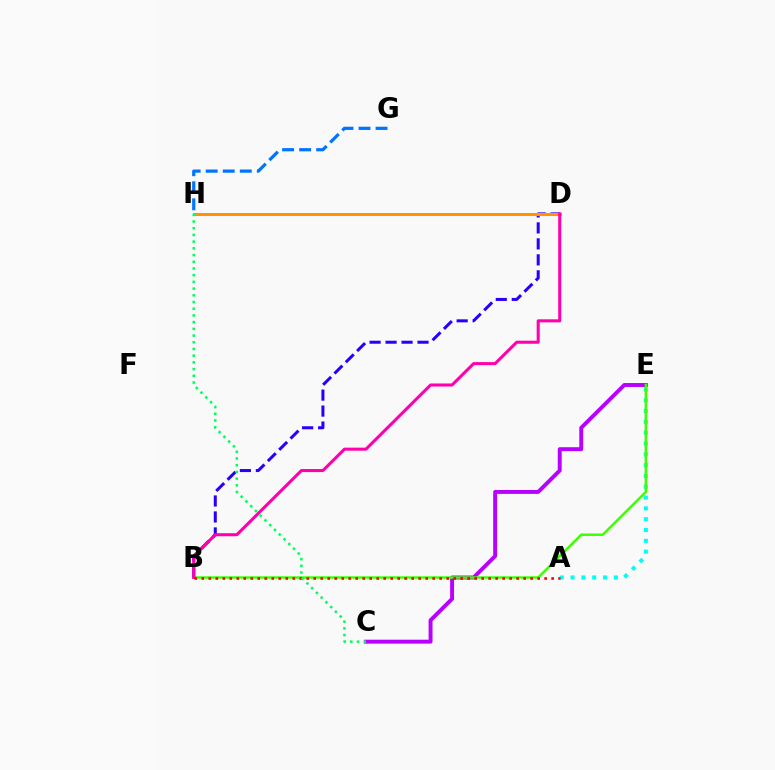{('C', 'E'): [{'color': '#b900ff', 'line_style': 'solid', 'thickness': 2.82}], ('G', 'H'): [{'color': '#0074ff', 'line_style': 'dashed', 'thickness': 2.32}], ('A', 'E'): [{'color': '#00fff6', 'line_style': 'dotted', 'thickness': 2.94}], ('B', 'E'): [{'color': '#3dff00', 'line_style': 'solid', 'thickness': 1.77}], ('B', 'D'): [{'color': '#2500ff', 'line_style': 'dashed', 'thickness': 2.17}, {'color': '#ff00ac', 'line_style': 'solid', 'thickness': 2.2}], ('D', 'H'): [{'color': '#d1ff00', 'line_style': 'dotted', 'thickness': 1.94}, {'color': '#ff9400', 'line_style': 'solid', 'thickness': 2.18}], ('A', 'B'): [{'color': '#ff0000', 'line_style': 'dotted', 'thickness': 1.9}], ('C', 'H'): [{'color': '#00ff5c', 'line_style': 'dotted', 'thickness': 1.82}]}